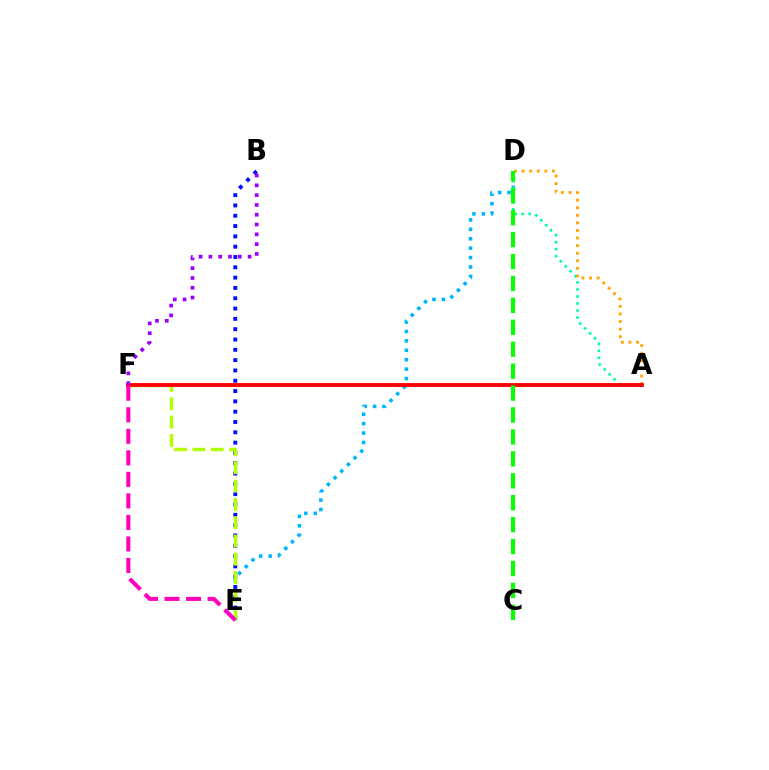{('D', 'E'): [{'color': '#00b5ff', 'line_style': 'dotted', 'thickness': 2.56}], ('A', 'D'): [{'color': '#00ff9d', 'line_style': 'dotted', 'thickness': 1.91}, {'color': '#ffa500', 'line_style': 'dotted', 'thickness': 2.06}], ('B', 'E'): [{'color': '#0010ff', 'line_style': 'dotted', 'thickness': 2.8}], ('E', 'F'): [{'color': '#b3ff00', 'line_style': 'dashed', 'thickness': 2.48}, {'color': '#ff00bd', 'line_style': 'dashed', 'thickness': 2.92}], ('A', 'F'): [{'color': '#ff0000', 'line_style': 'solid', 'thickness': 2.77}], ('B', 'F'): [{'color': '#9b00ff', 'line_style': 'dotted', 'thickness': 2.66}], ('C', 'D'): [{'color': '#08ff00', 'line_style': 'dashed', 'thickness': 2.98}]}